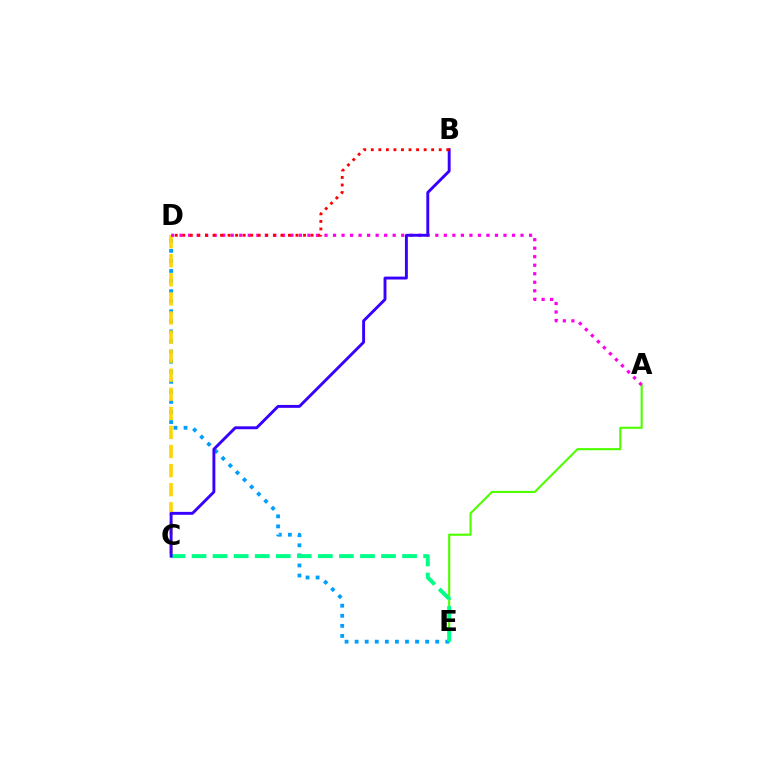{('A', 'E'): [{'color': '#4fff00', 'line_style': 'solid', 'thickness': 1.53}], ('D', 'E'): [{'color': '#009eff', 'line_style': 'dotted', 'thickness': 2.74}], ('C', 'D'): [{'color': '#ffd500', 'line_style': 'dashed', 'thickness': 2.59}], ('C', 'E'): [{'color': '#00ff86', 'line_style': 'dashed', 'thickness': 2.86}], ('A', 'D'): [{'color': '#ff00ed', 'line_style': 'dotted', 'thickness': 2.32}], ('B', 'C'): [{'color': '#3700ff', 'line_style': 'solid', 'thickness': 2.09}], ('B', 'D'): [{'color': '#ff0000', 'line_style': 'dotted', 'thickness': 2.05}]}